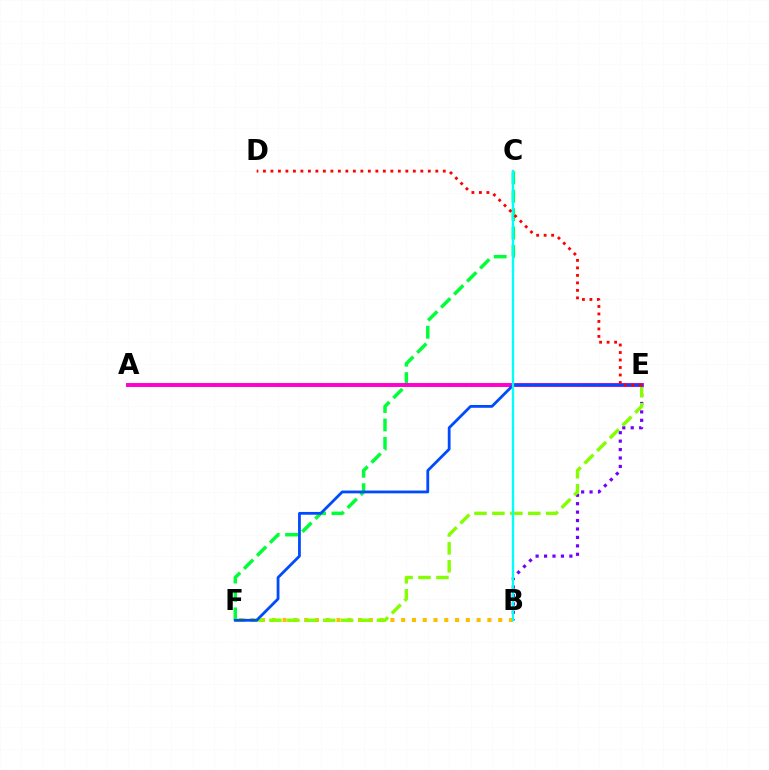{('C', 'F'): [{'color': '#00ff39', 'line_style': 'dashed', 'thickness': 2.5}], ('B', 'E'): [{'color': '#7200ff', 'line_style': 'dotted', 'thickness': 2.29}], ('B', 'F'): [{'color': '#ffbd00', 'line_style': 'dotted', 'thickness': 2.93}], ('E', 'F'): [{'color': '#84ff00', 'line_style': 'dashed', 'thickness': 2.44}, {'color': '#004bff', 'line_style': 'solid', 'thickness': 2.01}], ('A', 'E'): [{'color': '#ff00cf', 'line_style': 'solid', 'thickness': 2.83}], ('B', 'C'): [{'color': '#00fff6', 'line_style': 'solid', 'thickness': 1.68}], ('D', 'E'): [{'color': '#ff0000', 'line_style': 'dotted', 'thickness': 2.04}]}